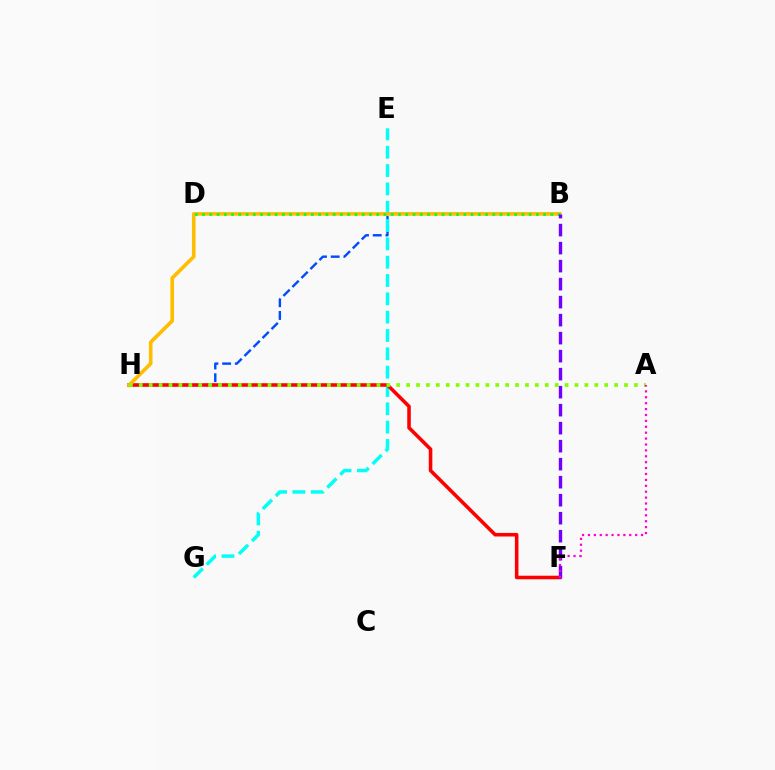{('B', 'H'): [{'color': '#004bff', 'line_style': 'dashed', 'thickness': 1.73}, {'color': '#ffbd00', 'line_style': 'solid', 'thickness': 2.62}], ('E', 'G'): [{'color': '#00fff6', 'line_style': 'dashed', 'thickness': 2.49}], ('F', 'H'): [{'color': '#ff0000', 'line_style': 'solid', 'thickness': 2.57}], ('B', 'D'): [{'color': '#00ff39', 'line_style': 'dotted', 'thickness': 1.97}], ('A', 'H'): [{'color': '#84ff00', 'line_style': 'dotted', 'thickness': 2.69}], ('B', 'F'): [{'color': '#7200ff', 'line_style': 'dashed', 'thickness': 2.45}], ('A', 'F'): [{'color': '#ff00cf', 'line_style': 'dotted', 'thickness': 1.6}]}